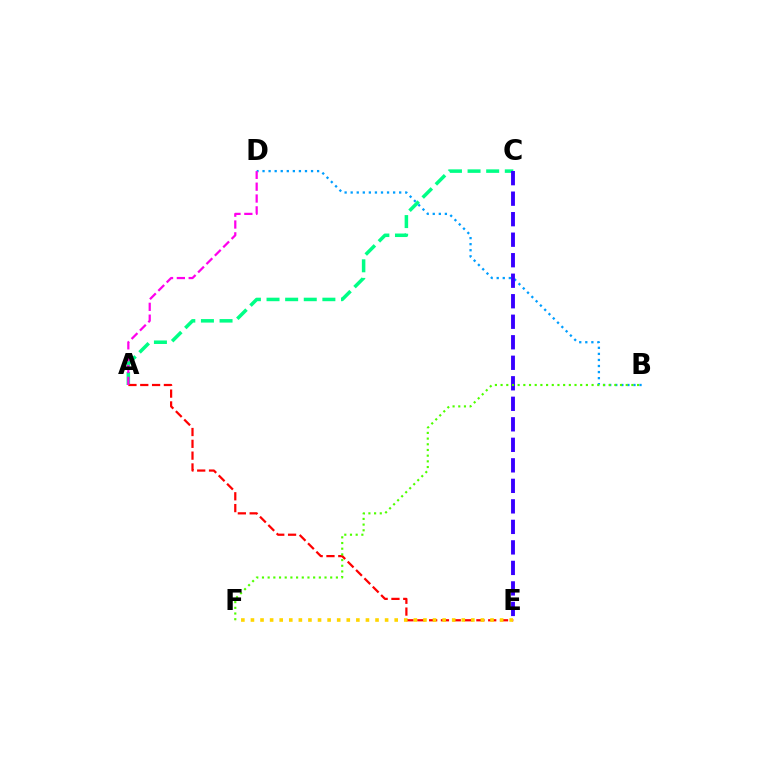{('B', 'D'): [{'color': '#009eff', 'line_style': 'dotted', 'thickness': 1.65}], ('A', 'C'): [{'color': '#00ff86', 'line_style': 'dashed', 'thickness': 2.53}], ('A', 'E'): [{'color': '#ff0000', 'line_style': 'dashed', 'thickness': 1.61}], ('C', 'E'): [{'color': '#3700ff', 'line_style': 'dashed', 'thickness': 2.79}], ('B', 'F'): [{'color': '#4fff00', 'line_style': 'dotted', 'thickness': 1.55}], ('E', 'F'): [{'color': '#ffd500', 'line_style': 'dotted', 'thickness': 2.6}], ('A', 'D'): [{'color': '#ff00ed', 'line_style': 'dashed', 'thickness': 1.61}]}